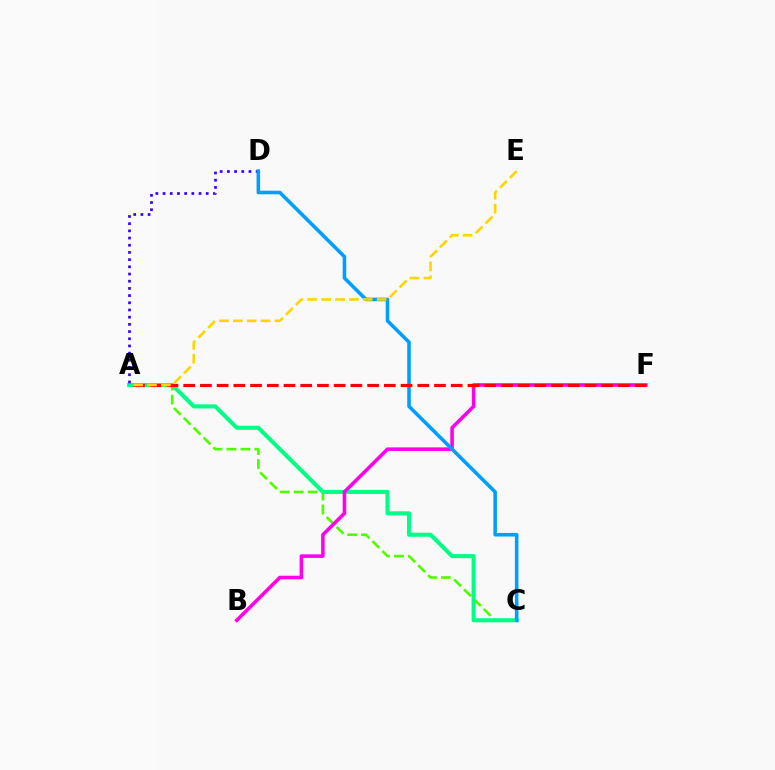{('A', 'C'): [{'color': '#4fff00', 'line_style': 'dashed', 'thickness': 1.89}, {'color': '#00ff86', 'line_style': 'solid', 'thickness': 2.93}], ('A', 'D'): [{'color': '#3700ff', 'line_style': 'dotted', 'thickness': 1.95}], ('B', 'F'): [{'color': '#ff00ed', 'line_style': 'solid', 'thickness': 2.57}], ('C', 'D'): [{'color': '#009eff', 'line_style': 'solid', 'thickness': 2.57}], ('A', 'F'): [{'color': '#ff0000', 'line_style': 'dashed', 'thickness': 2.27}], ('A', 'E'): [{'color': '#ffd500', 'line_style': 'dashed', 'thickness': 1.89}]}